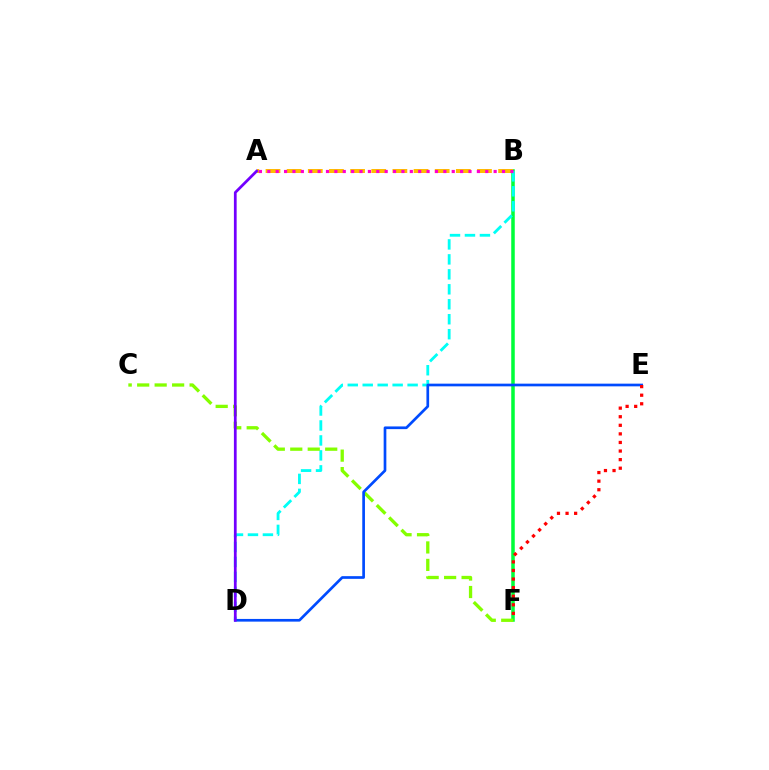{('B', 'F'): [{'color': '#00ff39', 'line_style': 'solid', 'thickness': 2.54}], ('B', 'D'): [{'color': '#00fff6', 'line_style': 'dashed', 'thickness': 2.03}], ('C', 'F'): [{'color': '#84ff00', 'line_style': 'dashed', 'thickness': 2.37}], ('A', 'B'): [{'color': '#ffbd00', 'line_style': 'dashed', 'thickness': 2.87}, {'color': '#ff00cf', 'line_style': 'dotted', 'thickness': 2.28}], ('D', 'E'): [{'color': '#004bff', 'line_style': 'solid', 'thickness': 1.94}], ('E', 'F'): [{'color': '#ff0000', 'line_style': 'dotted', 'thickness': 2.33}], ('A', 'D'): [{'color': '#7200ff', 'line_style': 'solid', 'thickness': 1.97}]}